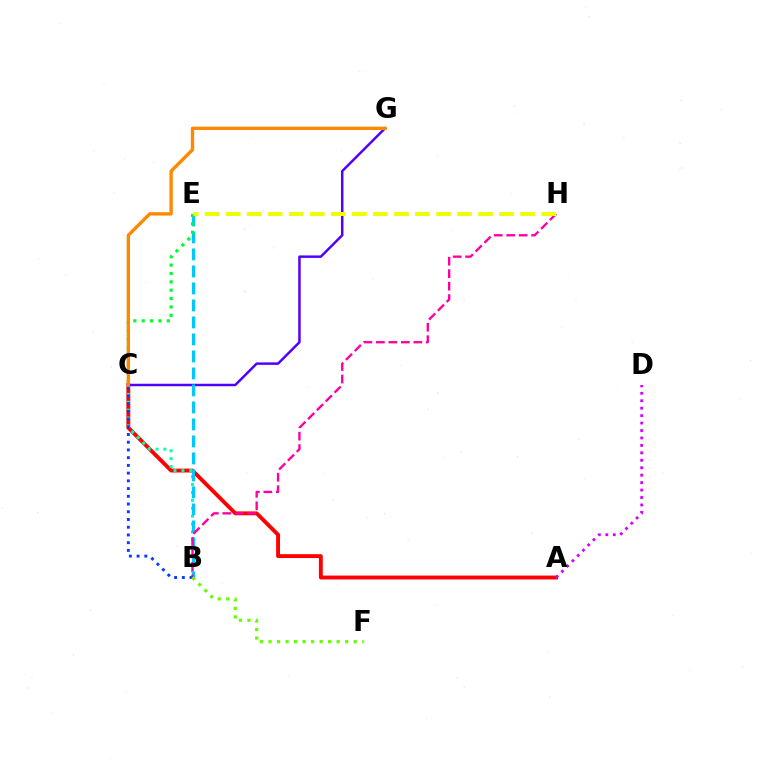{('A', 'C'): [{'color': '#ff0000', 'line_style': 'solid', 'thickness': 2.79}], ('B', 'C'): [{'color': '#00ffaf', 'line_style': 'dotted', 'thickness': 2.14}, {'color': '#003fff', 'line_style': 'dotted', 'thickness': 2.1}], ('C', 'G'): [{'color': '#4f00ff', 'line_style': 'solid', 'thickness': 1.78}, {'color': '#ff8800', 'line_style': 'solid', 'thickness': 2.41}], ('B', 'E'): [{'color': '#00c7ff', 'line_style': 'dashed', 'thickness': 2.31}], ('B', 'H'): [{'color': '#ff00a0', 'line_style': 'dashed', 'thickness': 1.7}], ('C', 'E'): [{'color': '#00ff27', 'line_style': 'dotted', 'thickness': 2.27}], ('A', 'D'): [{'color': '#d600ff', 'line_style': 'dotted', 'thickness': 2.02}], ('E', 'H'): [{'color': '#eeff00', 'line_style': 'dashed', 'thickness': 2.86}], ('B', 'F'): [{'color': '#66ff00', 'line_style': 'dotted', 'thickness': 2.31}]}